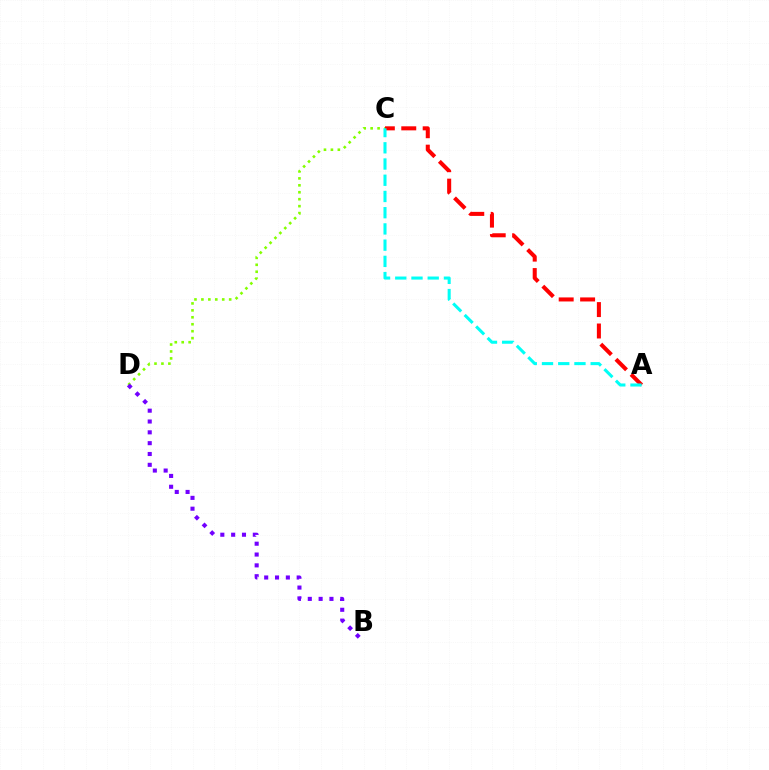{('C', 'D'): [{'color': '#84ff00', 'line_style': 'dotted', 'thickness': 1.89}], ('A', 'C'): [{'color': '#ff0000', 'line_style': 'dashed', 'thickness': 2.91}, {'color': '#00fff6', 'line_style': 'dashed', 'thickness': 2.2}], ('B', 'D'): [{'color': '#7200ff', 'line_style': 'dotted', 'thickness': 2.94}]}